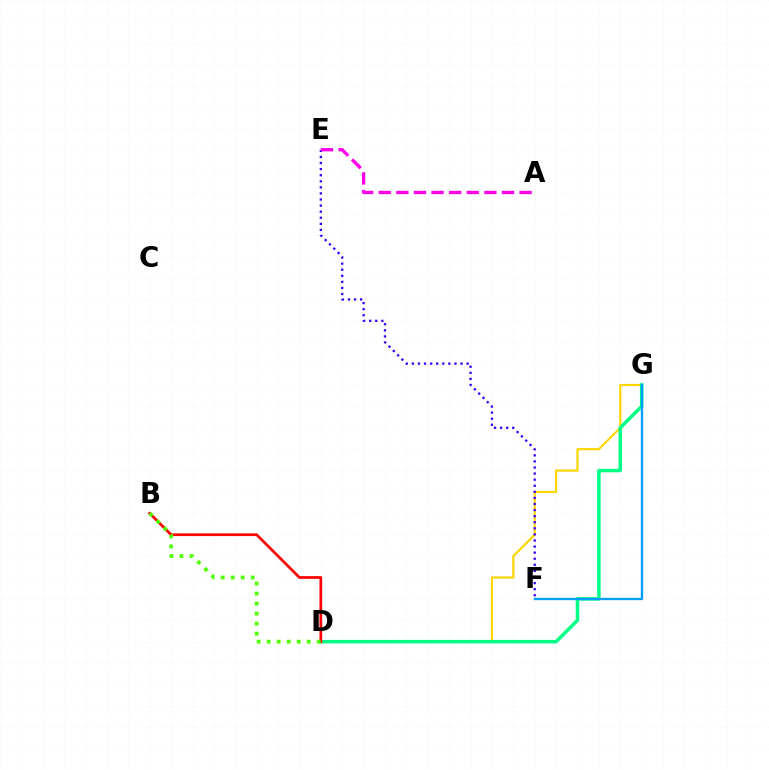{('D', 'G'): [{'color': '#ffd500', 'line_style': 'solid', 'thickness': 1.56}, {'color': '#00ff86', 'line_style': 'solid', 'thickness': 2.53}], ('B', 'D'): [{'color': '#ff0000', 'line_style': 'solid', 'thickness': 1.96}, {'color': '#4fff00', 'line_style': 'dotted', 'thickness': 2.72}], ('F', 'G'): [{'color': '#009eff', 'line_style': 'solid', 'thickness': 1.69}], ('E', 'F'): [{'color': '#3700ff', 'line_style': 'dotted', 'thickness': 1.65}], ('A', 'E'): [{'color': '#ff00ed', 'line_style': 'dashed', 'thickness': 2.39}]}